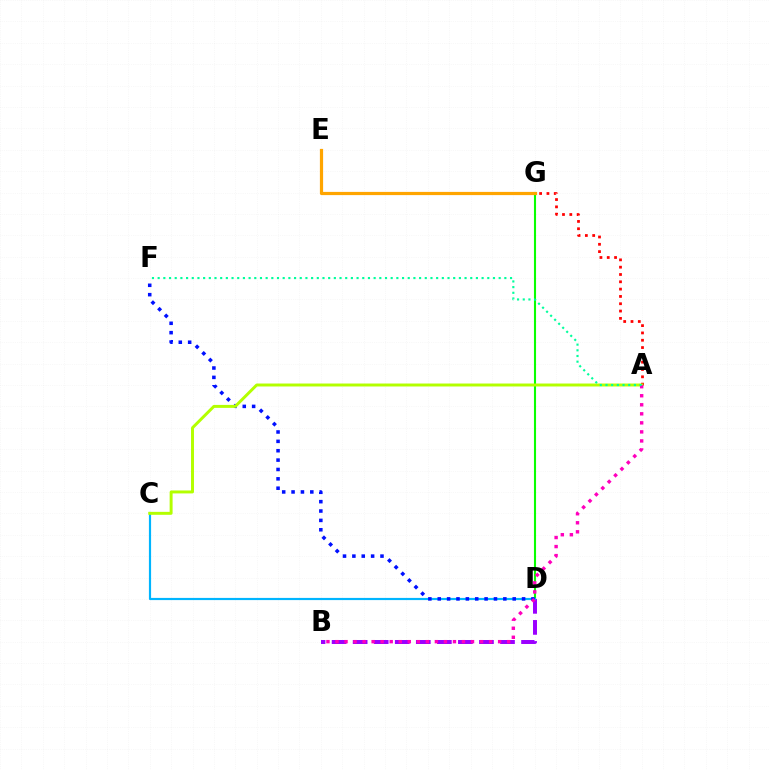{('D', 'G'): [{'color': '#08ff00', 'line_style': 'solid', 'thickness': 1.51}], ('E', 'G'): [{'color': '#ffa500', 'line_style': 'solid', 'thickness': 2.3}], ('B', 'D'): [{'color': '#9b00ff', 'line_style': 'dashed', 'thickness': 2.86}], ('C', 'D'): [{'color': '#00b5ff', 'line_style': 'solid', 'thickness': 1.57}], ('A', 'G'): [{'color': '#ff0000', 'line_style': 'dotted', 'thickness': 1.99}], ('D', 'F'): [{'color': '#0010ff', 'line_style': 'dotted', 'thickness': 2.55}], ('A', 'C'): [{'color': '#b3ff00', 'line_style': 'solid', 'thickness': 2.13}], ('A', 'B'): [{'color': '#ff00bd', 'line_style': 'dotted', 'thickness': 2.46}], ('A', 'F'): [{'color': '#00ff9d', 'line_style': 'dotted', 'thickness': 1.54}]}